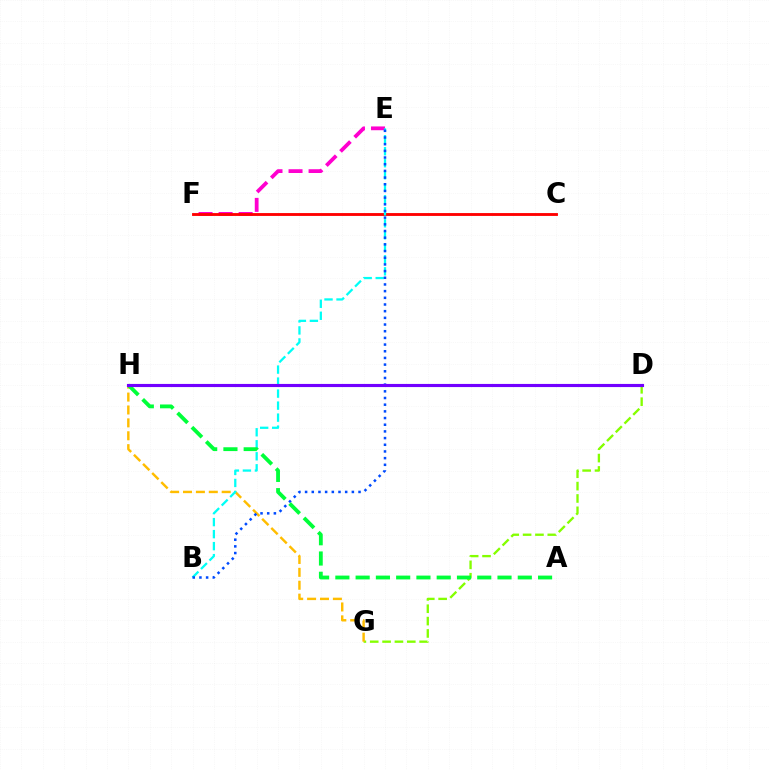{('E', 'F'): [{'color': '#ff00cf', 'line_style': 'dashed', 'thickness': 2.72}], ('D', 'G'): [{'color': '#84ff00', 'line_style': 'dashed', 'thickness': 1.68}], ('G', 'H'): [{'color': '#ffbd00', 'line_style': 'dashed', 'thickness': 1.75}], ('C', 'F'): [{'color': '#ff0000', 'line_style': 'solid', 'thickness': 2.05}], ('B', 'E'): [{'color': '#00fff6', 'line_style': 'dashed', 'thickness': 1.63}, {'color': '#004bff', 'line_style': 'dotted', 'thickness': 1.81}], ('A', 'H'): [{'color': '#00ff39', 'line_style': 'dashed', 'thickness': 2.75}], ('D', 'H'): [{'color': '#7200ff', 'line_style': 'solid', 'thickness': 2.26}]}